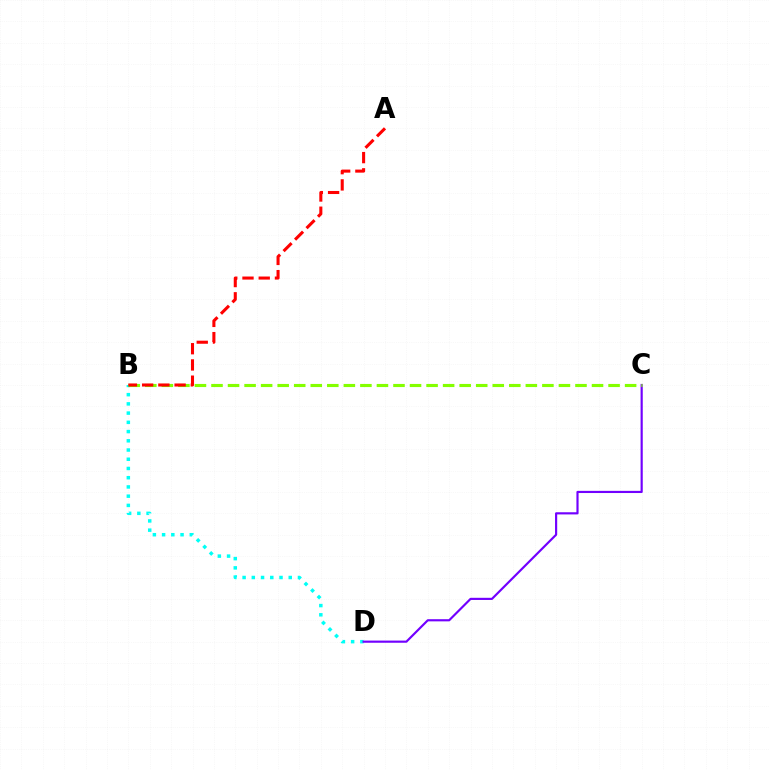{('B', 'D'): [{'color': '#00fff6', 'line_style': 'dotted', 'thickness': 2.51}], ('C', 'D'): [{'color': '#7200ff', 'line_style': 'solid', 'thickness': 1.56}], ('B', 'C'): [{'color': '#84ff00', 'line_style': 'dashed', 'thickness': 2.25}], ('A', 'B'): [{'color': '#ff0000', 'line_style': 'dashed', 'thickness': 2.21}]}